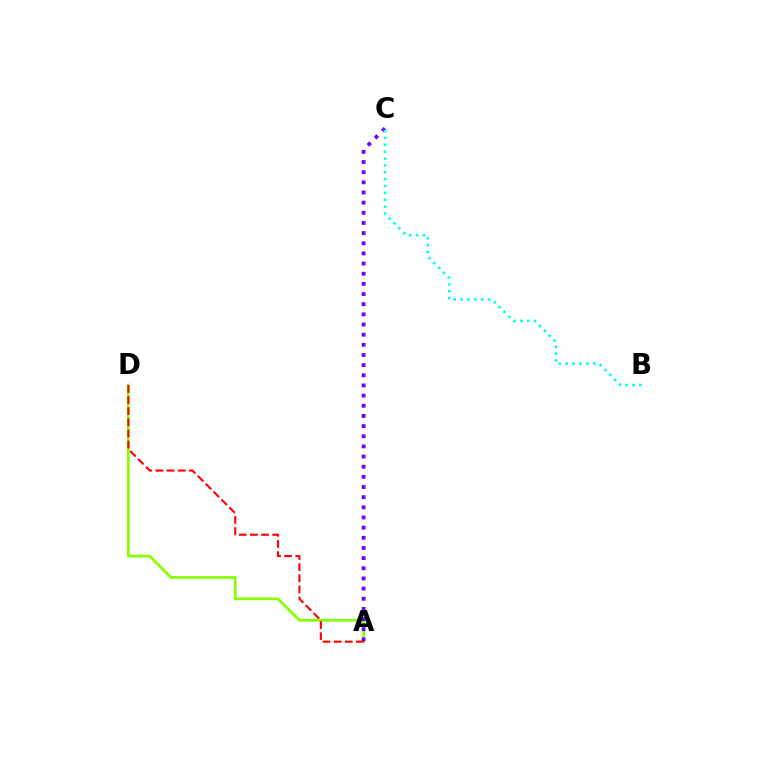{('A', 'D'): [{'color': '#84ff00', 'line_style': 'solid', 'thickness': 1.96}, {'color': '#ff0000', 'line_style': 'dashed', 'thickness': 1.51}], ('A', 'C'): [{'color': '#7200ff', 'line_style': 'dotted', 'thickness': 2.76}], ('B', 'C'): [{'color': '#00fff6', 'line_style': 'dotted', 'thickness': 1.87}]}